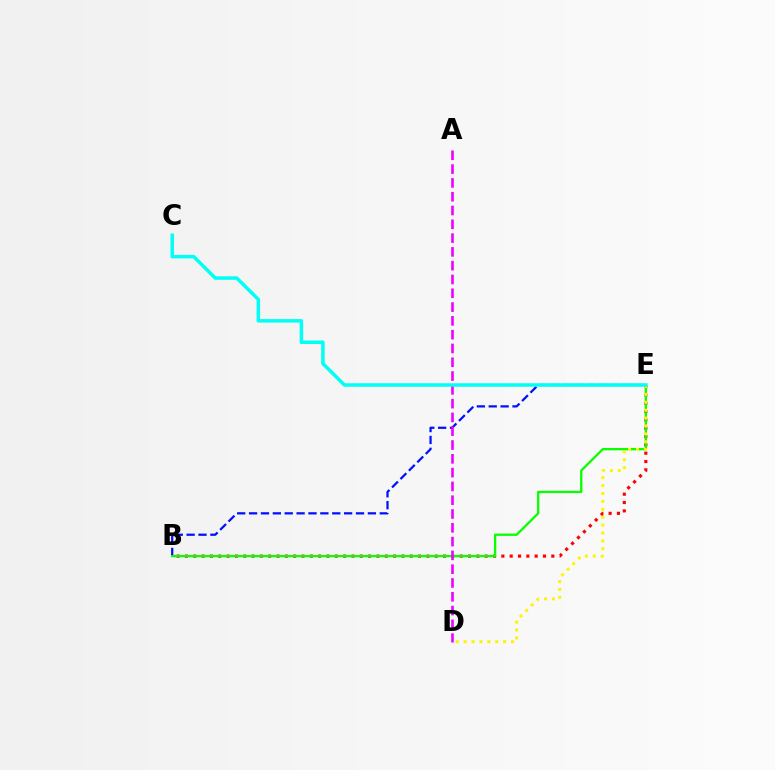{('B', 'E'): [{'color': '#ff0000', 'line_style': 'dotted', 'thickness': 2.26}, {'color': '#0010ff', 'line_style': 'dashed', 'thickness': 1.61}, {'color': '#08ff00', 'line_style': 'solid', 'thickness': 1.65}], ('D', 'E'): [{'color': '#fcf500', 'line_style': 'dotted', 'thickness': 2.15}], ('A', 'D'): [{'color': '#ee00ff', 'line_style': 'dashed', 'thickness': 1.87}], ('C', 'E'): [{'color': '#00fff6', 'line_style': 'solid', 'thickness': 2.52}]}